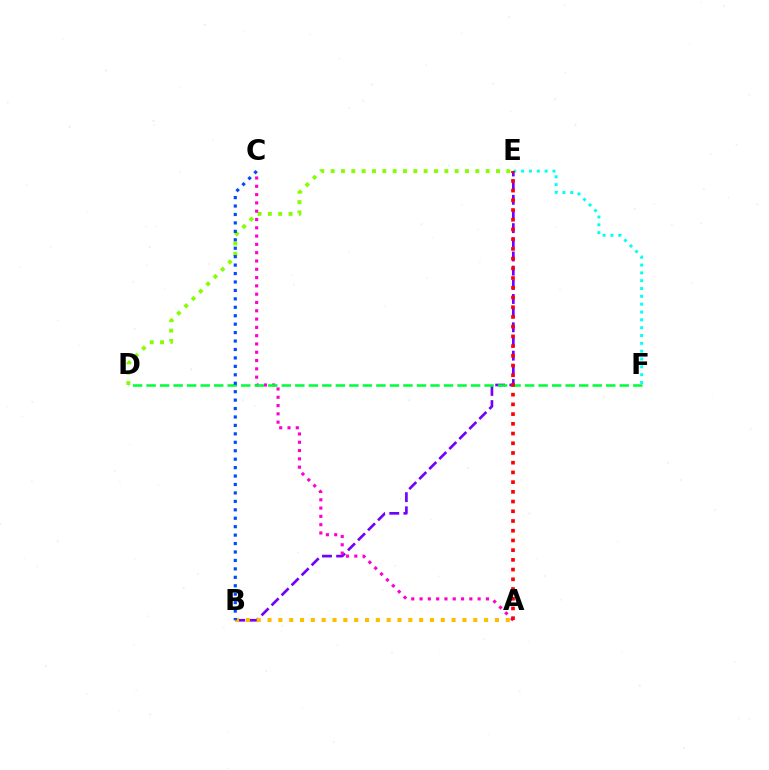{('D', 'E'): [{'color': '#84ff00', 'line_style': 'dotted', 'thickness': 2.81}], ('B', 'E'): [{'color': '#7200ff', 'line_style': 'dashed', 'thickness': 1.92}], ('A', 'C'): [{'color': '#ff00cf', 'line_style': 'dotted', 'thickness': 2.25}], ('D', 'F'): [{'color': '#00ff39', 'line_style': 'dashed', 'thickness': 1.84}], ('E', 'F'): [{'color': '#00fff6', 'line_style': 'dotted', 'thickness': 2.13}], ('A', 'B'): [{'color': '#ffbd00', 'line_style': 'dotted', 'thickness': 2.94}], ('A', 'E'): [{'color': '#ff0000', 'line_style': 'dotted', 'thickness': 2.64}], ('B', 'C'): [{'color': '#004bff', 'line_style': 'dotted', 'thickness': 2.29}]}